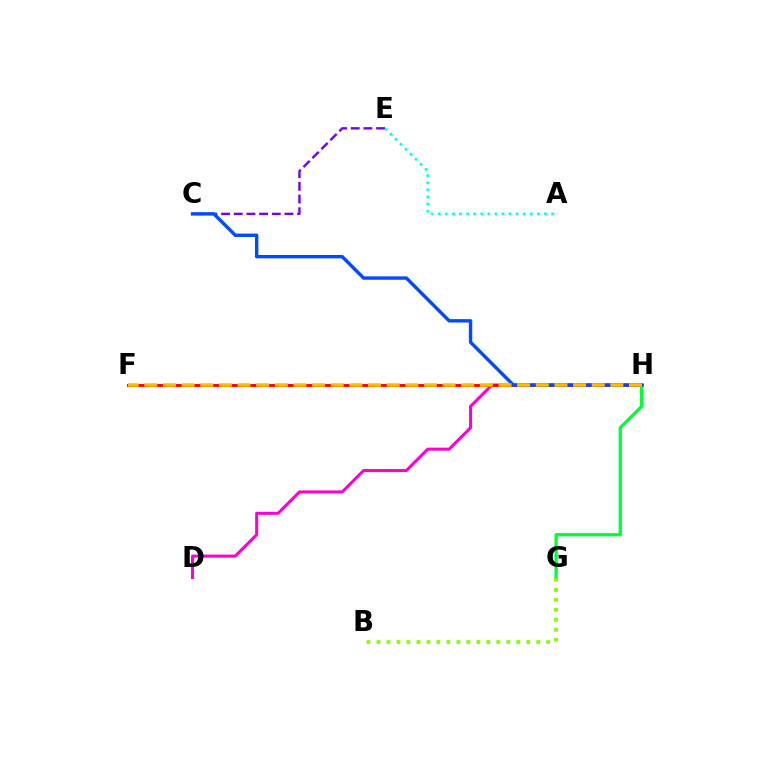{('D', 'H'): [{'color': '#ff00cf', 'line_style': 'solid', 'thickness': 2.19}], ('F', 'H'): [{'color': '#ff0000', 'line_style': 'solid', 'thickness': 2.1}, {'color': '#ffbd00', 'line_style': 'dashed', 'thickness': 2.53}], ('G', 'H'): [{'color': '#00ff39', 'line_style': 'solid', 'thickness': 2.38}], ('C', 'E'): [{'color': '#7200ff', 'line_style': 'dashed', 'thickness': 1.72}], ('A', 'E'): [{'color': '#00fff6', 'line_style': 'dotted', 'thickness': 1.92}], ('C', 'H'): [{'color': '#004bff', 'line_style': 'solid', 'thickness': 2.44}], ('B', 'G'): [{'color': '#84ff00', 'line_style': 'dotted', 'thickness': 2.71}]}